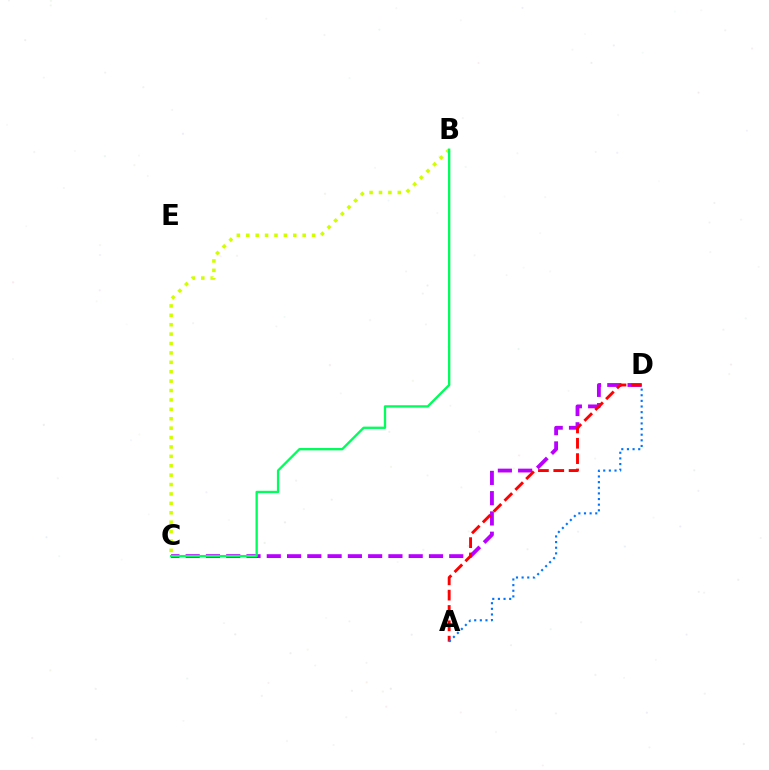{('C', 'D'): [{'color': '#b900ff', 'line_style': 'dashed', 'thickness': 2.75}], ('A', 'D'): [{'color': '#ff0000', 'line_style': 'dashed', 'thickness': 2.08}, {'color': '#0074ff', 'line_style': 'dotted', 'thickness': 1.53}], ('B', 'C'): [{'color': '#d1ff00', 'line_style': 'dotted', 'thickness': 2.55}, {'color': '#00ff5c', 'line_style': 'solid', 'thickness': 1.68}]}